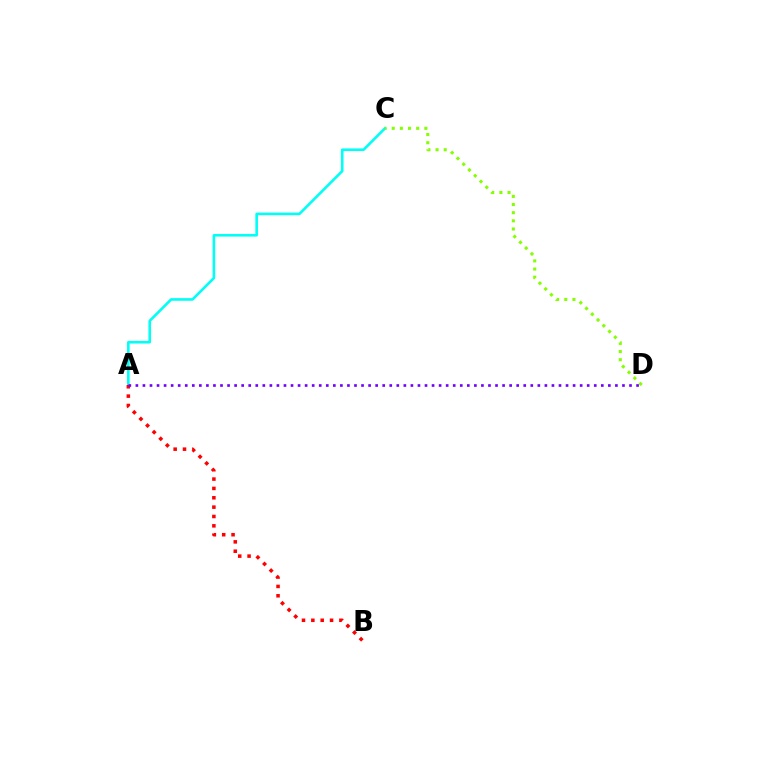{('A', 'C'): [{'color': '#00fff6', 'line_style': 'solid', 'thickness': 1.88}], ('C', 'D'): [{'color': '#84ff00', 'line_style': 'dotted', 'thickness': 2.22}], ('A', 'B'): [{'color': '#ff0000', 'line_style': 'dotted', 'thickness': 2.54}], ('A', 'D'): [{'color': '#7200ff', 'line_style': 'dotted', 'thickness': 1.92}]}